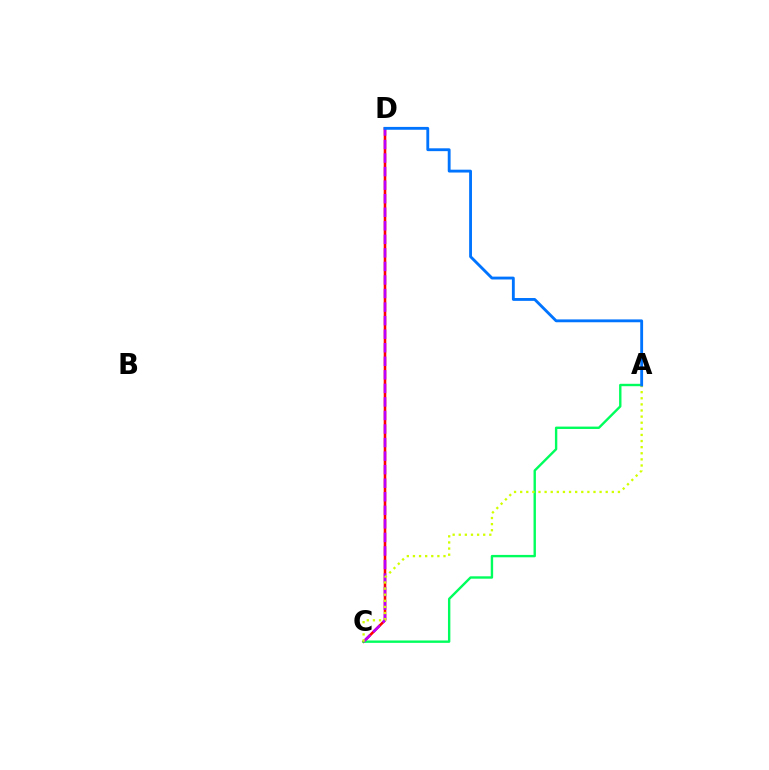{('C', 'D'): [{'color': '#ff0000', 'line_style': 'solid', 'thickness': 1.87}, {'color': '#b900ff', 'line_style': 'dashed', 'thickness': 1.84}], ('A', 'C'): [{'color': '#00ff5c', 'line_style': 'solid', 'thickness': 1.72}, {'color': '#d1ff00', 'line_style': 'dotted', 'thickness': 1.66}], ('A', 'D'): [{'color': '#0074ff', 'line_style': 'solid', 'thickness': 2.05}]}